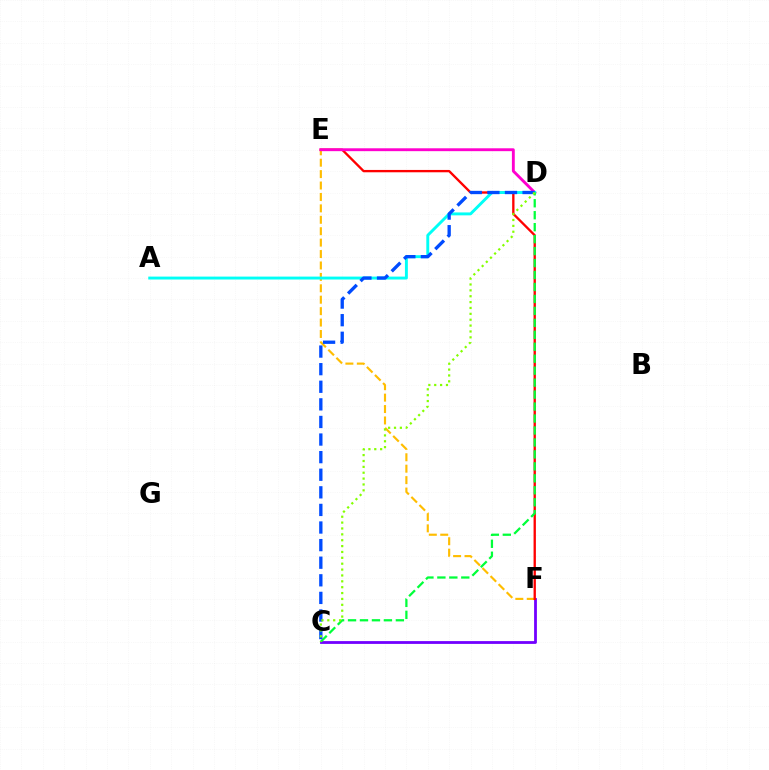{('C', 'F'): [{'color': '#7200ff', 'line_style': 'solid', 'thickness': 2.01}], ('E', 'F'): [{'color': '#ffbd00', 'line_style': 'dashed', 'thickness': 1.55}, {'color': '#ff0000', 'line_style': 'solid', 'thickness': 1.68}], ('D', 'E'): [{'color': '#ff00cf', 'line_style': 'solid', 'thickness': 2.07}], ('A', 'D'): [{'color': '#00fff6', 'line_style': 'solid', 'thickness': 2.1}], ('C', 'D'): [{'color': '#00ff39', 'line_style': 'dashed', 'thickness': 1.62}, {'color': '#004bff', 'line_style': 'dashed', 'thickness': 2.39}, {'color': '#84ff00', 'line_style': 'dotted', 'thickness': 1.6}]}